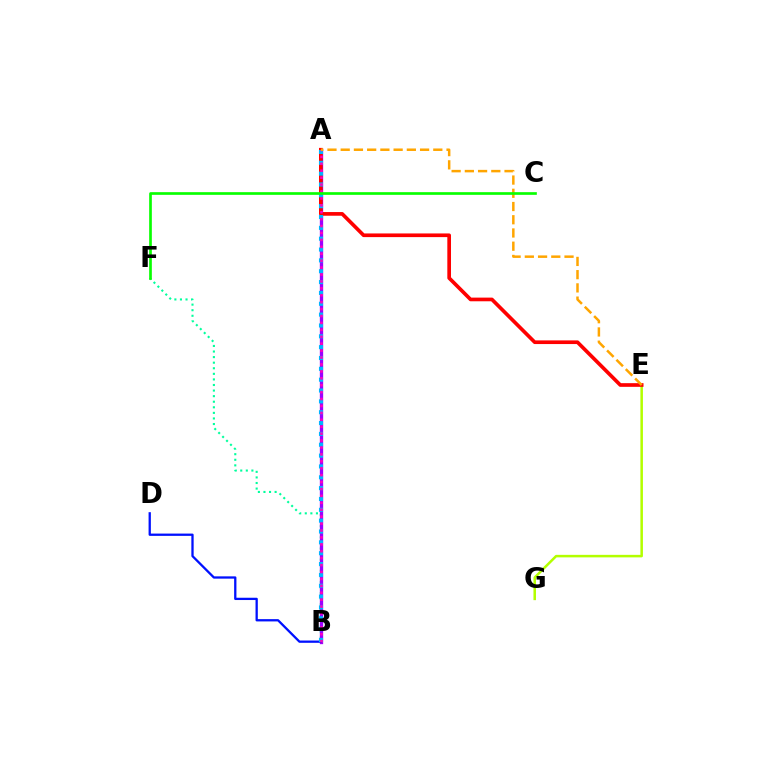{('B', 'F'): [{'color': '#00ff9d', 'line_style': 'dotted', 'thickness': 1.52}], ('A', 'B'): [{'color': '#9b00ff', 'line_style': 'solid', 'thickness': 2.39}, {'color': '#00b5ff', 'line_style': 'dotted', 'thickness': 2.95}, {'color': '#ff00bd', 'line_style': 'dotted', 'thickness': 1.88}], ('E', 'G'): [{'color': '#b3ff00', 'line_style': 'solid', 'thickness': 1.82}], ('A', 'E'): [{'color': '#ff0000', 'line_style': 'solid', 'thickness': 2.64}, {'color': '#ffa500', 'line_style': 'dashed', 'thickness': 1.8}], ('B', 'D'): [{'color': '#0010ff', 'line_style': 'solid', 'thickness': 1.65}], ('C', 'F'): [{'color': '#08ff00', 'line_style': 'solid', 'thickness': 1.93}]}